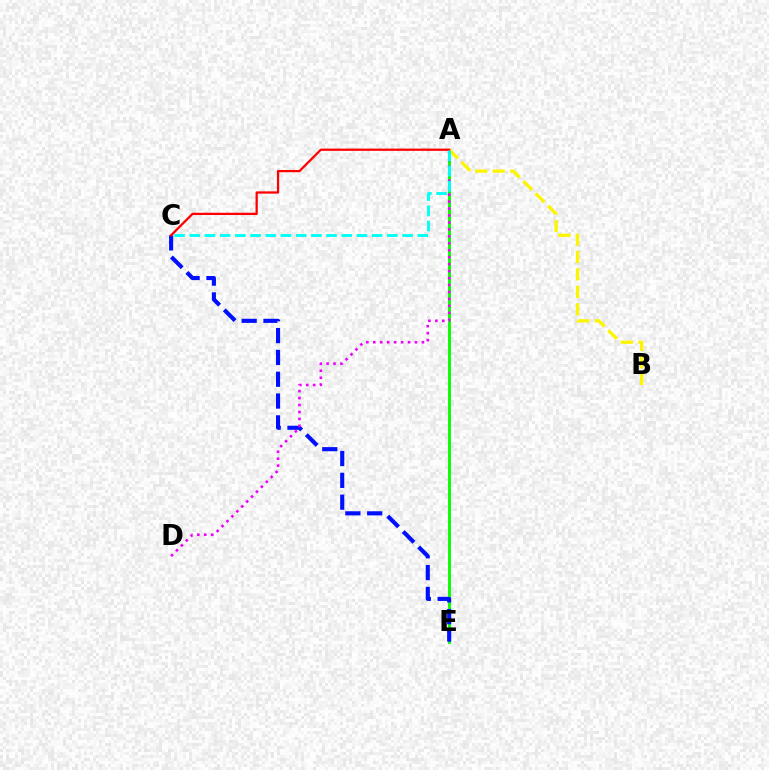{('A', 'E'): [{'color': '#08ff00', 'line_style': 'solid', 'thickness': 2.09}], ('C', 'E'): [{'color': '#0010ff', 'line_style': 'dashed', 'thickness': 2.96}], ('A', 'B'): [{'color': '#fcf500', 'line_style': 'dashed', 'thickness': 2.37}], ('A', 'D'): [{'color': '#ee00ff', 'line_style': 'dotted', 'thickness': 1.89}], ('A', 'C'): [{'color': '#ff0000', 'line_style': 'solid', 'thickness': 1.63}, {'color': '#00fff6', 'line_style': 'dashed', 'thickness': 2.07}]}